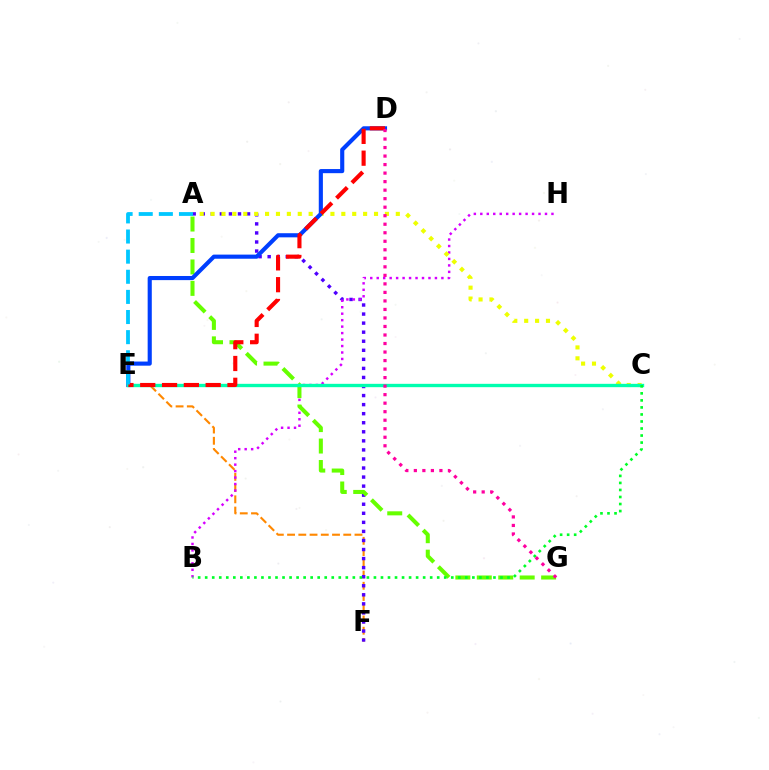{('E', 'F'): [{'color': '#ff8800', 'line_style': 'dashed', 'thickness': 1.53}], ('A', 'F'): [{'color': '#4f00ff', 'line_style': 'dotted', 'thickness': 2.46}], ('B', 'H'): [{'color': '#d600ff', 'line_style': 'dotted', 'thickness': 1.76}], ('A', 'C'): [{'color': '#eeff00', 'line_style': 'dotted', 'thickness': 2.96}], ('A', 'G'): [{'color': '#66ff00', 'line_style': 'dashed', 'thickness': 2.91}], ('D', 'E'): [{'color': '#003fff', 'line_style': 'solid', 'thickness': 2.97}, {'color': '#ff0000', 'line_style': 'dashed', 'thickness': 2.96}], ('C', 'E'): [{'color': '#00ffaf', 'line_style': 'solid', 'thickness': 2.41}], ('A', 'E'): [{'color': '#00c7ff', 'line_style': 'dashed', 'thickness': 2.73}], ('B', 'C'): [{'color': '#00ff27', 'line_style': 'dotted', 'thickness': 1.91}], ('D', 'G'): [{'color': '#ff00a0', 'line_style': 'dotted', 'thickness': 2.32}]}